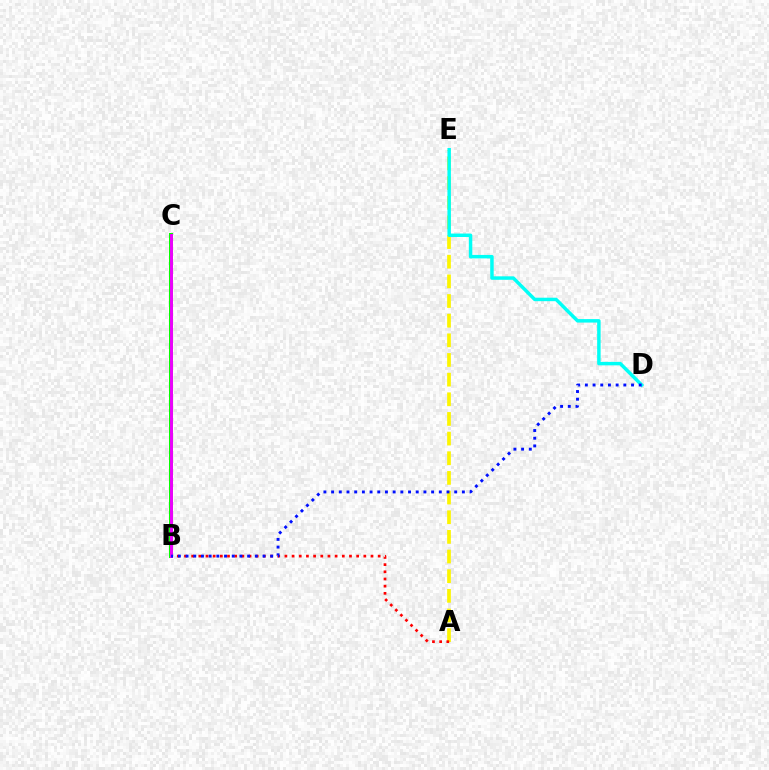{('A', 'E'): [{'color': '#fcf500', 'line_style': 'dashed', 'thickness': 2.67}], ('D', 'E'): [{'color': '#00fff6', 'line_style': 'solid', 'thickness': 2.5}], ('B', 'C'): [{'color': '#08ff00', 'line_style': 'solid', 'thickness': 2.88}, {'color': '#ee00ff', 'line_style': 'solid', 'thickness': 2.11}], ('A', 'B'): [{'color': '#ff0000', 'line_style': 'dotted', 'thickness': 1.95}], ('B', 'D'): [{'color': '#0010ff', 'line_style': 'dotted', 'thickness': 2.09}]}